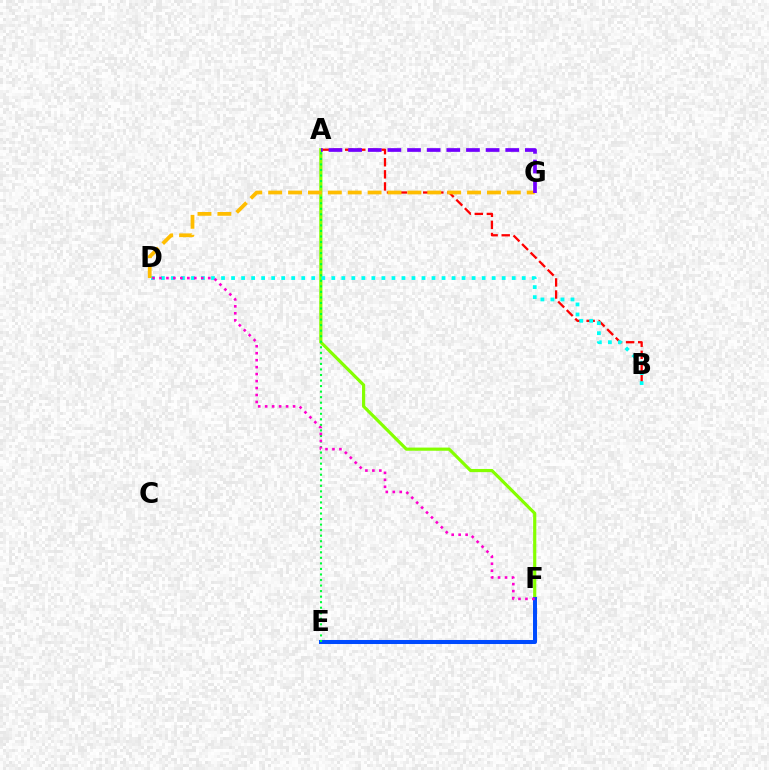{('A', 'B'): [{'color': '#ff0000', 'line_style': 'dashed', 'thickness': 1.64}], ('A', 'F'): [{'color': '#84ff00', 'line_style': 'solid', 'thickness': 2.28}], ('E', 'F'): [{'color': '#004bff', 'line_style': 'solid', 'thickness': 2.91}], ('B', 'D'): [{'color': '#00fff6', 'line_style': 'dotted', 'thickness': 2.72}], ('A', 'E'): [{'color': '#00ff39', 'line_style': 'dotted', 'thickness': 1.51}], ('D', 'G'): [{'color': '#ffbd00', 'line_style': 'dashed', 'thickness': 2.7}], ('A', 'G'): [{'color': '#7200ff', 'line_style': 'dashed', 'thickness': 2.67}], ('D', 'F'): [{'color': '#ff00cf', 'line_style': 'dotted', 'thickness': 1.89}]}